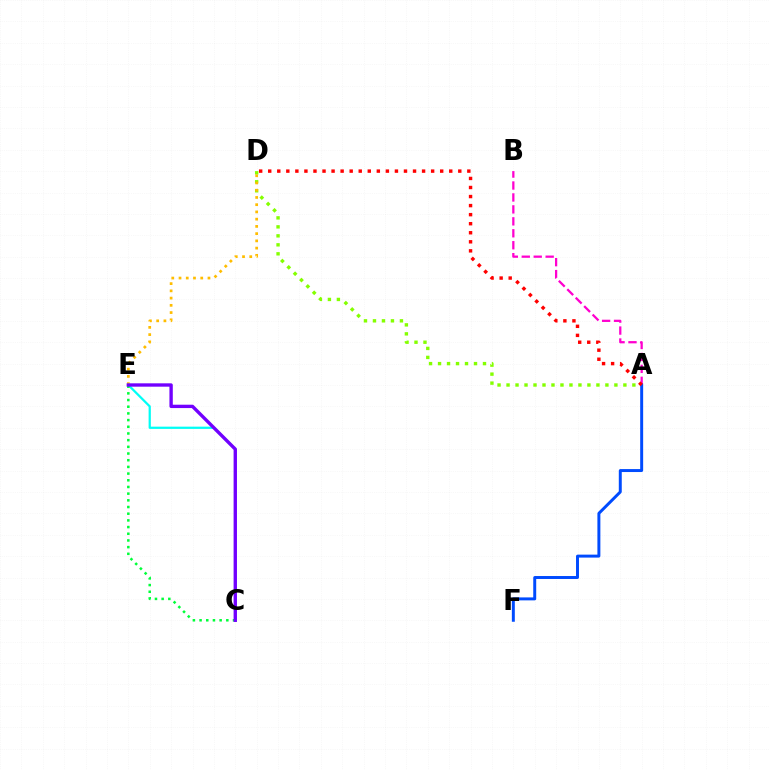{('A', 'D'): [{'color': '#84ff00', 'line_style': 'dotted', 'thickness': 2.44}, {'color': '#ff0000', 'line_style': 'dotted', 'thickness': 2.46}], ('A', 'B'): [{'color': '#ff00cf', 'line_style': 'dashed', 'thickness': 1.62}], ('A', 'F'): [{'color': '#004bff', 'line_style': 'solid', 'thickness': 2.13}], ('D', 'E'): [{'color': '#ffbd00', 'line_style': 'dotted', 'thickness': 1.97}], ('C', 'E'): [{'color': '#00fff6', 'line_style': 'solid', 'thickness': 1.62}, {'color': '#00ff39', 'line_style': 'dotted', 'thickness': 1.82}, {'color': '#7200ff', 'line_style': 'solid', 'thickness': 2.42}]}